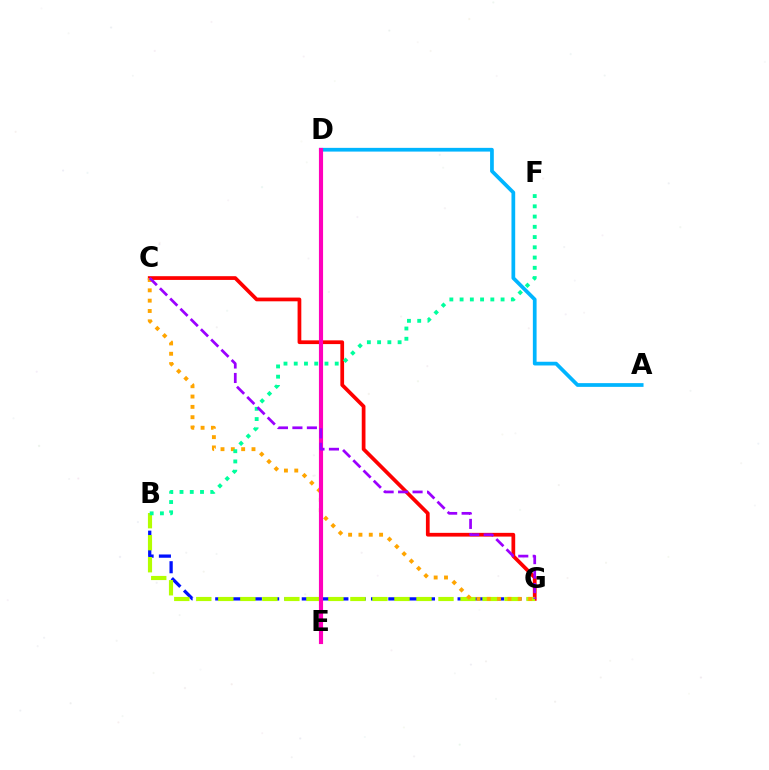{('C', 'G'): [{'color': '#ff0000', 'line_style': 'solid', 'thickness': 2.69}, {'color': '#ffa500', 'line_style': 'dotted', 'thickness': 2.81}, {'color': '#9b00ff', 'line_style': 'dashed', 'thickness': 1.97}], ('A', 'D'): [{'color': '#00b5ff', 'line_style': 'solid', 'thickness': 2.68}], ('B', 'G'): [{'color': '#0010ff', 'line_style': 'dashed', 'thickness': 2.35}, {'color': '#b3ff00', 'line_style': 'dashed', 'thickness': 2.99}], ('D', 'E'): [{'color': '#08ff00', 'line_style': 'dotted', 'thickness': 1.75}, {'color': '#ff00bd', 'line_style': 'solid', 'thickness': 2.97}], ('B', 'F'): [{'color': '#00ff9d', 'line_style': 'dotted', 'thickness': 2.78}]}